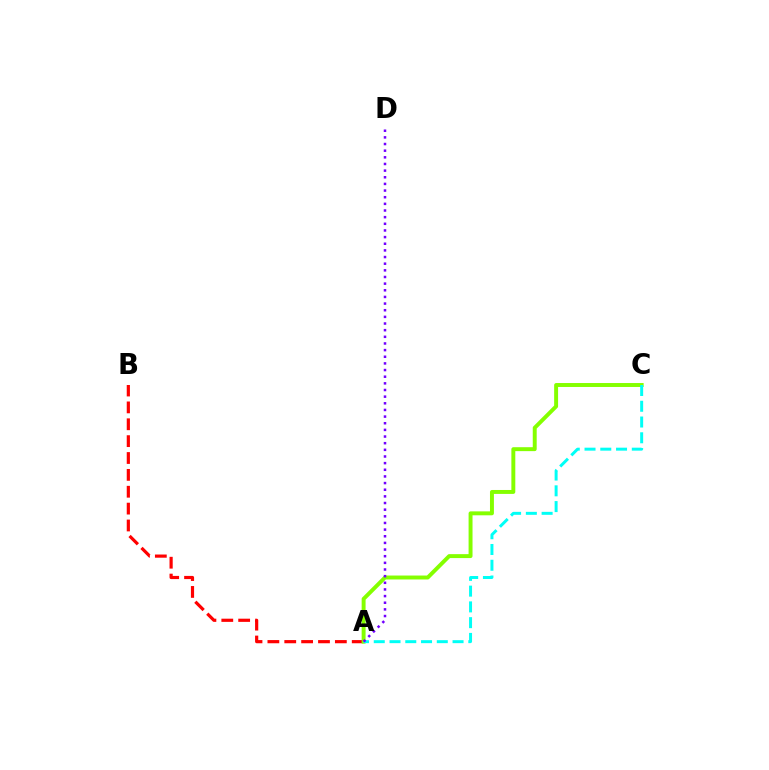{('A', 'B'): [{'color': '#ff0000', 'line_style': 'dashed', 'thickness': 2.29}], ('A', 'C'): [{'color': '#84ff00', 'line_style': 'solid', 'thickness': 2.83}, {'color': '#00fff6', 'line_style': 'dashed', 'thickness': 2.14}], ('A', 'D'): [{'color': '#7200ff', 'line_style': 'dotted', 'thickness': 1.81}]}